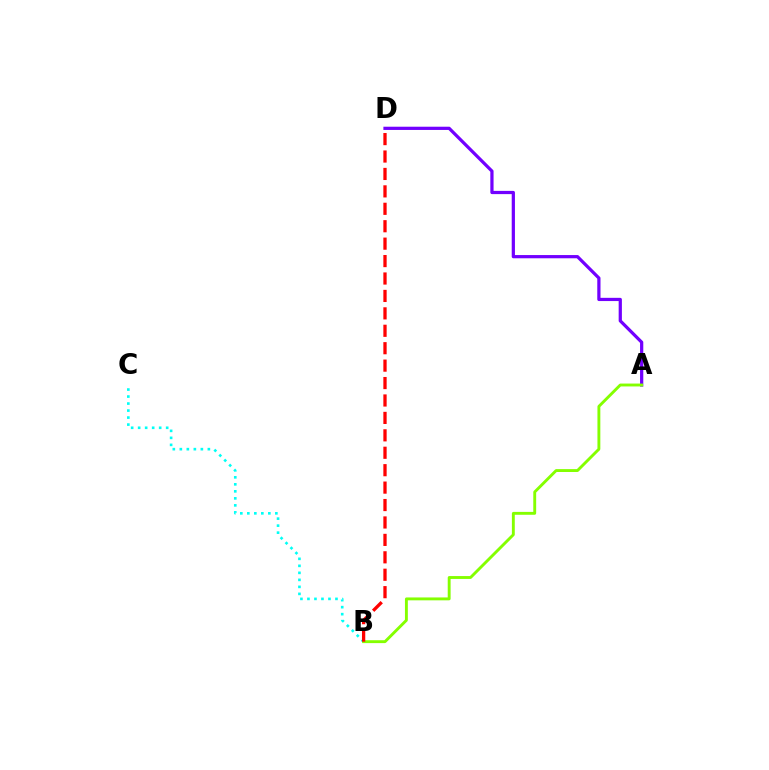{('B', 'C'): [{'color': '#00fff6', 'line_style': 'dotted', 'thickness': 1.9}], ('A', 'D'): [{'color': '#7200ff', 'line_style': 'solid', 'thickness': 2.32}], ('A', 'B'): [{'color': '#84ff00', 'line_style': 'solid', 'thickness': 2.08}], ('B', 'D'): [{'color': '#ff0000', 'line_style': 'dashed', 'thickness': 2.37}]}